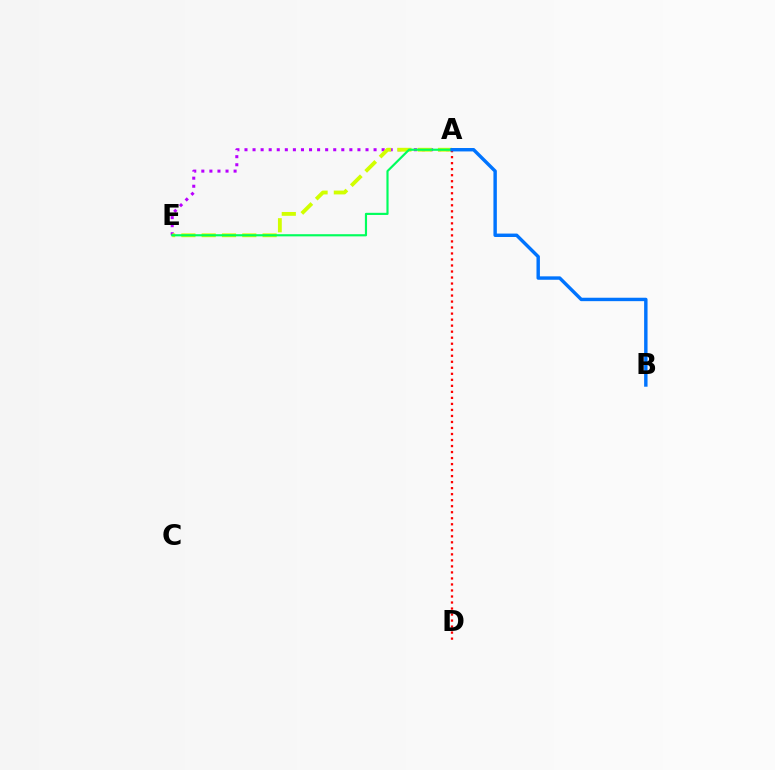{('A', 'E'): [{'color': '#b900ff', 'line_style': 'dotted', 'thickness': 2.19}, {'color': '#d1ff00', 'line_style': 'dashed', 'thickness': 2.76}, {'color': '#00ff5c', 'line_style': 'solid', 'thickness': 1.56}], ('A', 'D'): [{'color': '#ff0000', 'line_style': 'dotted', 'thickness': 1.64}], ('A', 'B'): [{'color': '#0074ff', 'line_style': 'solid', 'thickness': 2.46}]}